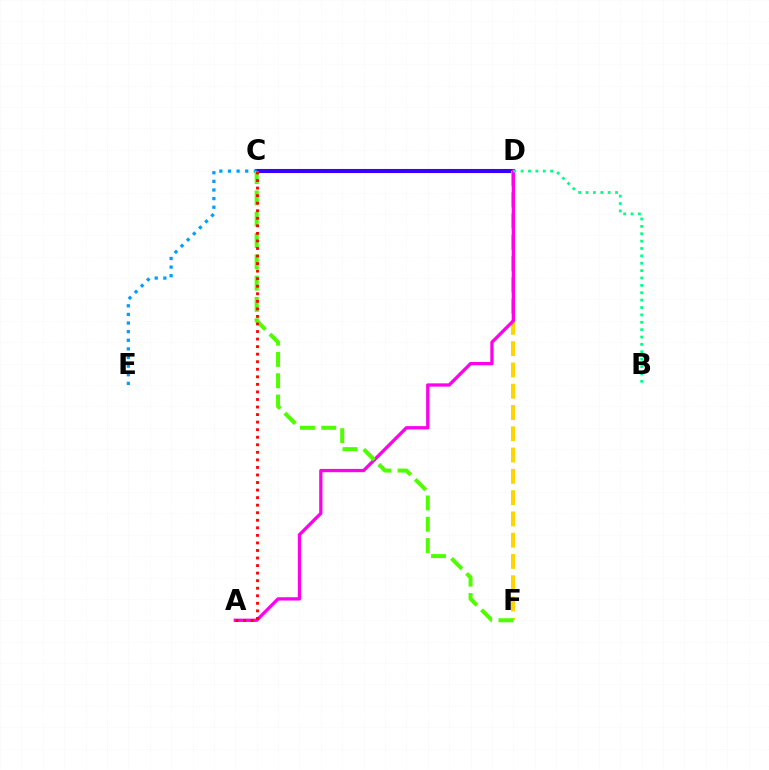{('C', 'D'): [{'color': '#3700ff', 'line_style': 'solid', 'thickness': 2.93}], ('D', 'F'): [{'color': '#ffd500', 'line_style': 'dashed', 'thickness': 2.89}], ('C', 'E'): [{'color': '#009eff', 'line_style': 'dotted', 'thickness': 2.34}], ('A', 'D'): [{'color': '#ff00ed', 'line_style': 'solid', 'thickness': 2.36}], ('C', 'F'): [{'color': '#4fff00', 'line_style': 'dashed', 'thickness': 2.89}], ('B', 'D'): [{'color': '#00ff86', 'line_style': 'dotted', 'thickness': 2.0}], ('A', 'C'): [{'color': '#ff0000', 'line_style': 'dotted', 'thickness': 2.05}]}